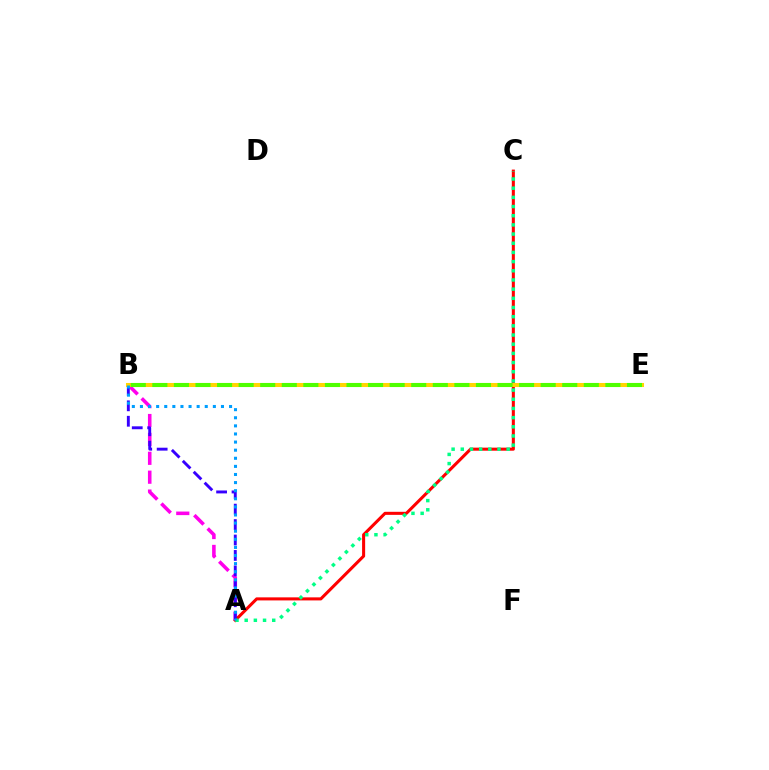{('A', 'B'): [{'color': '#ff00ed', 'line_style': 'dashed', 'thickness': 2.57}, {'color': '#3700ff', 'line_style': 'dashed', 'thickness': 2.1}, {'color': '#009eff', 'line_style': 'dotted', 'thickness': 2.2}], ('A', 'C'): [{'color': '#ff0000', 'line_style': 'solid', 'thickness': 2.2}, {'color': '#00ff86', 'line_style': 'dotted', 'thickness': 2.49}], ('B', 'E'): [{'color': '#ffd500', 'line_style': 'solid', 'thickness': 2.91}, {'color': '#4fff00', 'line_style': 'dashed', 'thickness': 2.93}]}